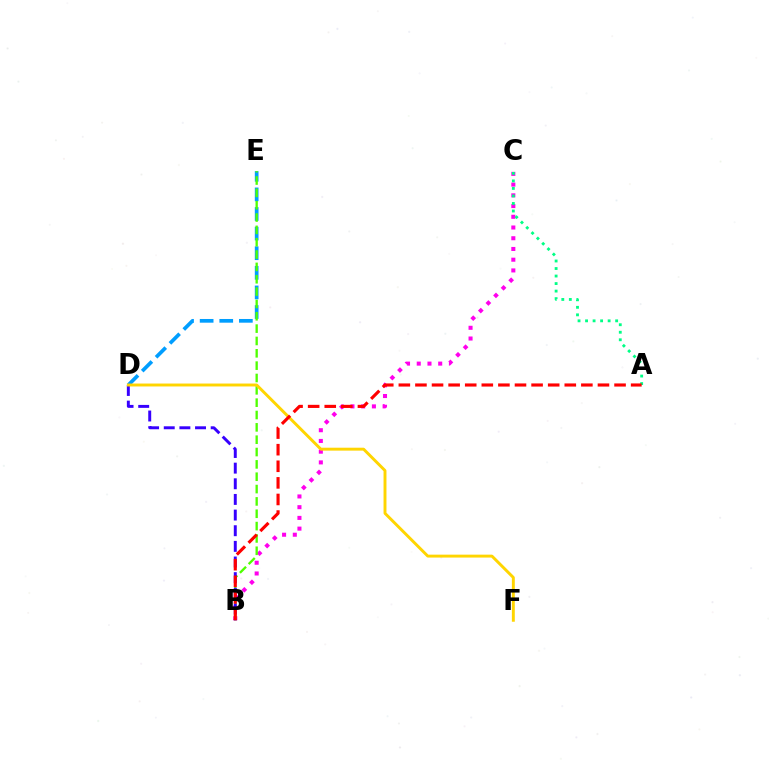{('D', 'E'): [{'color': '#009eff', 'line_style': 'dashed', 'thickness': 2.66}], ('B', 'C'): [{'color': '#ff00ed', 'line_style': 'dotted', 'thickness': 2.91}], ('A', 'C'): [{'color': '#00ff86', 'line_style': 'dotted', 'thickness': 2.04}], ('B', 'E'): [{'color': '#4fff00', 'line_style': 'dashed', 'thickness': 1.68}], ('B', 'D'): [{'color': '#3700ff', 'line_style': 'dashed', 'thickness': 2.13}], ('D', 'F'): [{'color': '#ffd500', 'line_style': 'solid', 'thickness': 2.1}], ('A', 'B'): [{'color': '#ff0000', 'line_style': 'dashed', 'thickness': 2.25}]}